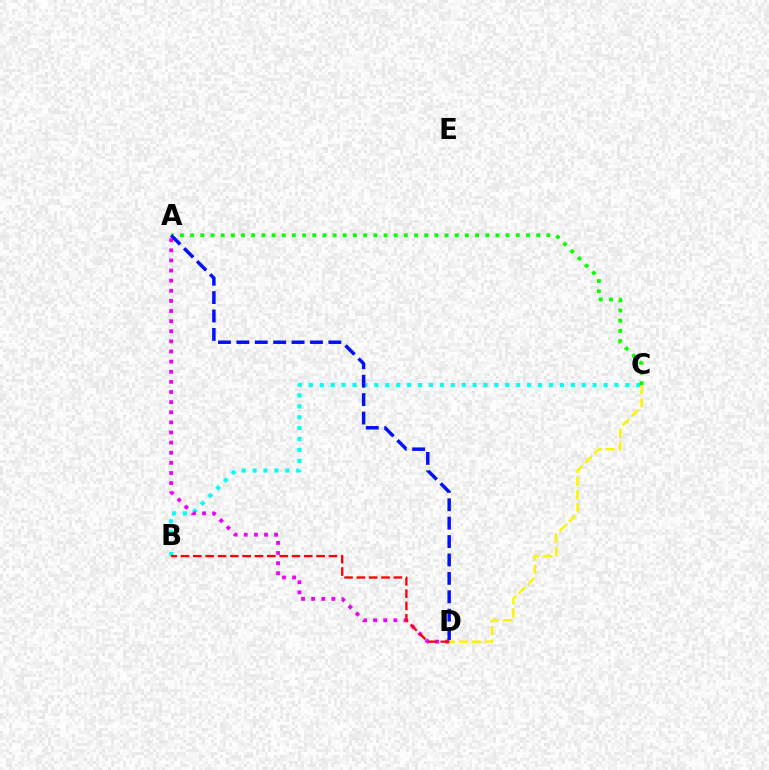{('B', 'C'): [{'color': '#00fff6', 'line_style': 'dotted', 'thickness': 2.97}], ('C', 'D'): [{'color': '#fcf500', 'line_style': 'dashed', 'thickness': 1.78}], ('A', 'C'): [{'color': '#08ff00', 'line_style': 'dotted', 'thickness': 2.77}], ('A', 'D'): [{'color': '#ee00ff', 'line_style': 'dotted', 'thickness': 2.75}, {'color': '#0010ff', 'line_style': 'dashed', 'thickness': 2.5}], ('B', 'D'): [{'color': '#ff0000', 'line_style': 'dashed', 'thickness': 1.67}]}